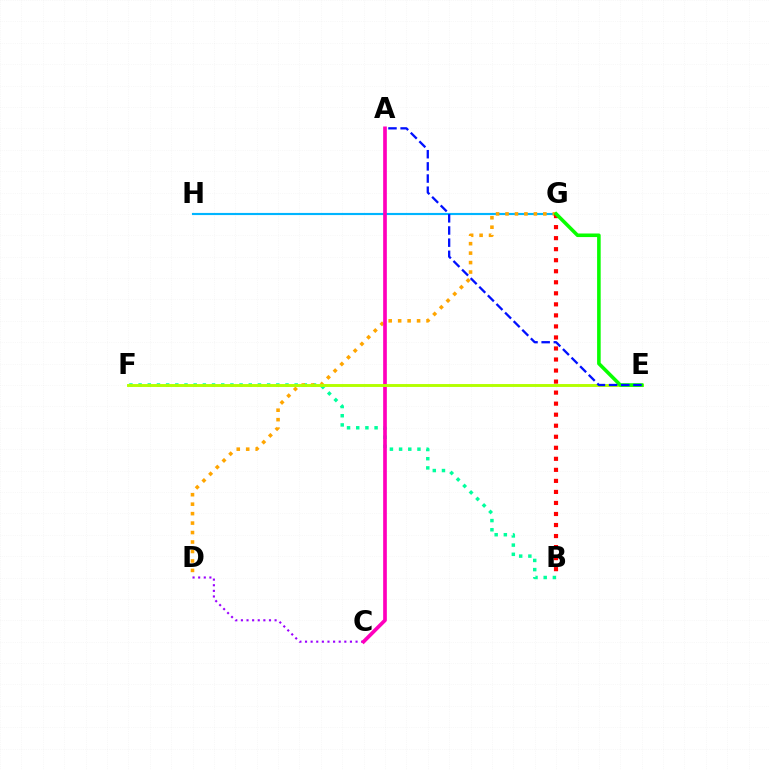{('G', 'H'): [{'color': '#00b5ff', 'line_style': 'solid', 'thickness': 1.54}], ('B', 'F'): [{'color': '#00ff9d', 'line_style': 'dotted', 'thickness': 2.49}], ('D', 'G'): [{'color': '#ffa500', 'line_style': 'dotted', 'thickness': 2.57}], ('C', 'D'): [{'color': '#9b00ff', 'line_style': 'dotted', 'thickness': 1.53}], ('B', 'G'): [{'color': '#ff0000', 'line_style': 'dotted', 'thickness': 3.0}], ('A', 'C'): [{'color': '#ff00bd', 'line_style': 'solid', 'thickness': 2.65}], ('E', 'F'): [{'color': '#b3ff00', 'line_style': 'solid', 'thickness': 2.09}], ('E', 'G'): [{'color': '#08ff00', 'line_style': 'solid', 'thickness': 2.58}], ('A', 'E'): [{'color': '#0010ff', 'line_style': 'dashed', 'thickness': 1.65}]}